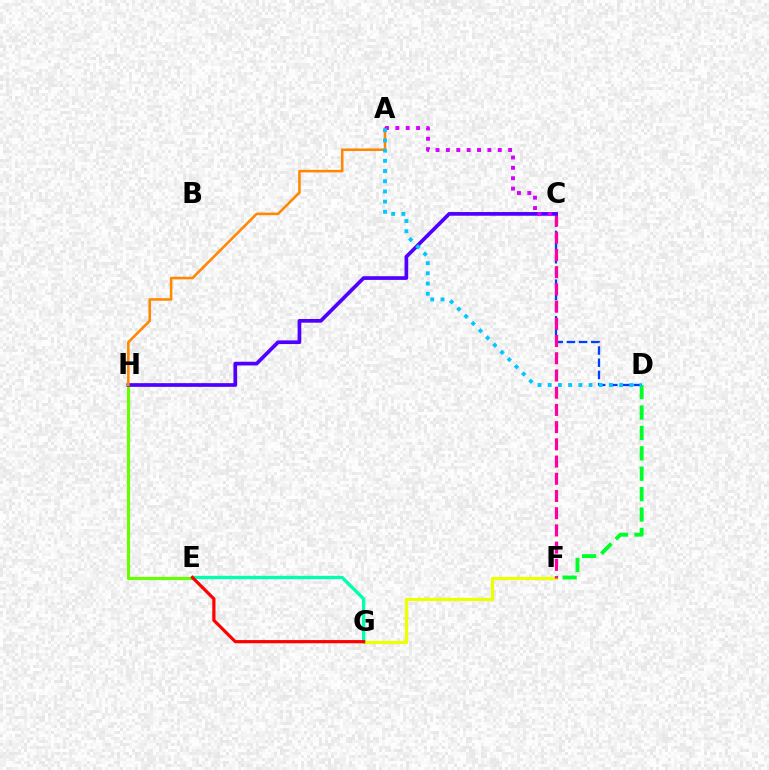{('C', 'D'): [{'color': '#003fff', 'line_style': 'dashed', 'thickness': 1.66}], ('E', 'H'): [{'color': '#66ff00', 'line_style': 'solid', 'thickness': 2.28}], ('F', 'G'): [{'color': '#eeff00', 'line_style': 'solid', 'thickness': 2.32}], ('C', 'F'): [{'color': '#ff00a0', 'line_style': 'dashed', 'thickness': 2.34}], ('E', 'G'): [{'color': '#00ffaf', 'line_style': 'solid', 'thickness': 2.39}, {'color': '#ff0000', 'line_style': 'solid', 'thickness': 2.3}], ('C', 'H'): [{'color': '#4f00ff', 'line_style': 'solid', 'thickness': 2.66}], ('A', 'H'): [{'color': '#ff8800', 'line_style': 'solid', 'thickness': 1.85}], ('A', 'C'): [{'color': '#d600ff', 'line_style': 'dotted', 'thickness': 2.82}], ('D', 'F'): [{'color': '#00ff27', 'line_style': 'dashed', 'thickness': 2.77}], ('A', 'D'): [{'color': '#00c7ff', 'line_style': 'dotted', 'thickness': 2.77}]}